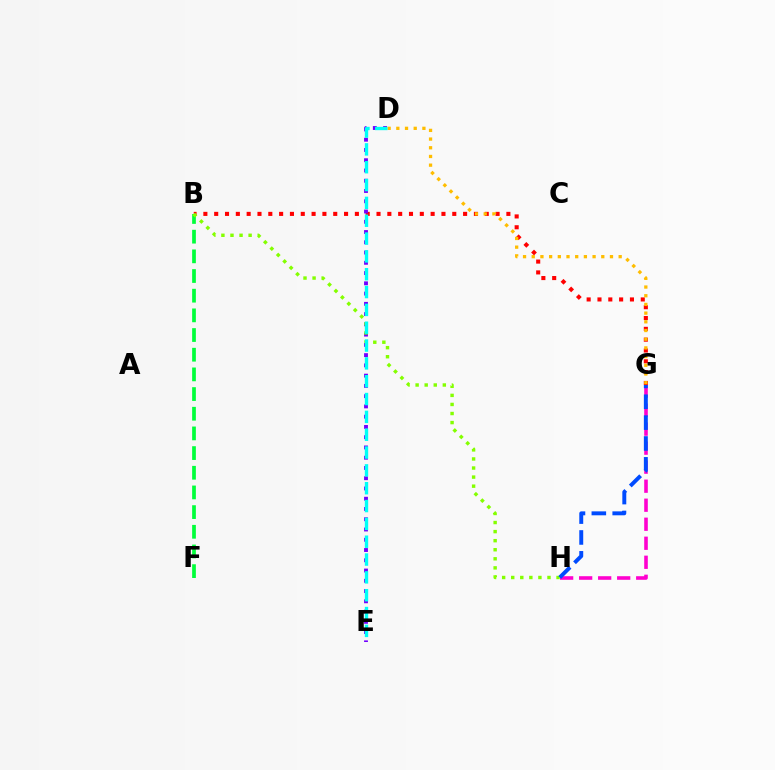{('B', 'G'): [{'color': '#ff0000', 'line_style': 'dotted', 'thickness': 2.94}], ('B', 'F'): [{'color': '#00ff39', 'line_style': 'dashed', 'thickness': 2.67}], ('D', 'G'): [{'color': '#ffbd00', 'line_style': 'dotted', 'thickness': 2.36}], ('G', 'H'): [{'color': '#ff00cf', 'line_style': 'dashed', 'thickness': 2.58}, {'color': '#004bff', 'line_style': 'dashed', 'thickness': 2.83}], ('D', 'E'): [{'color': '#7200ff', 'line_style': 'dotted', 'thickness': 2.79}, {'color': '#00fff6', 'line_style': 'dashed', 'thickness': 2.42}], ('B', 'H'): [{'color': '#84ff00', 'line_style': 'dotted', 'thickness': 2.46}]}